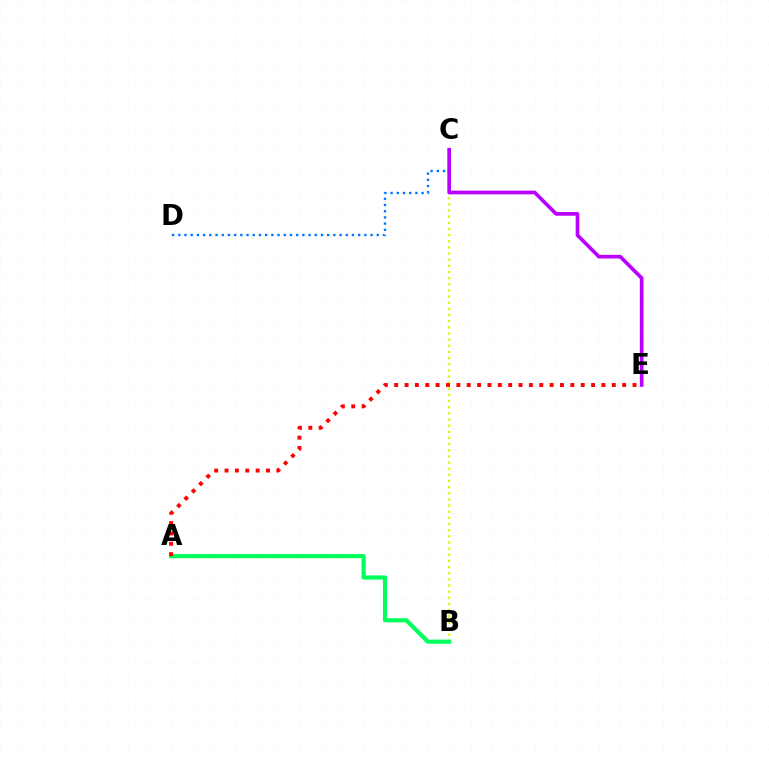{('C', 'D'): [{'color': '#0074ff', 'line_style': 'dotted', 'thickness': 1.69}], ('B', 'C'): [{'color': '#d1ff00', 'line_style': 'dotted', 'thickness': 1.67}], ('C', 'E'): [{'color': '#b900ff', 'line_style': 'solid', 'thickness': 2.64}], ('A', 'B'): [{'color': '#00ff5c', 'line_style': 'solid', 'thickness': 2.99}], ('A', 'E'): [{'color': '#ff0000', 'line_style': 'dotted', 'thickness': 2.82}]}